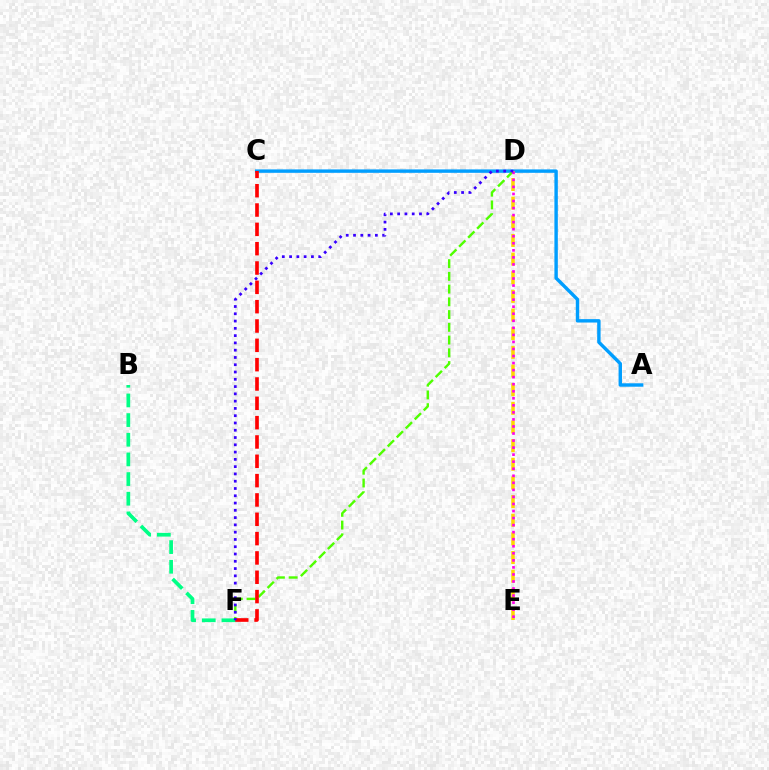{('A', 'C'): [{'color': '#009eff', 'line_style': 'solid', 'thickness': 2.46}], ('D', 'F'): [{'color': '#4fff00', 'line_style': 'dashed', 'thickness': 1.73}, {'color': '#3700ff', 'line_style': 'dotted', 'thickness': 1.98}], ('D', 'E'): [{'color': '#ffd500', 'line_style': 'dashed', 'thickness': 2.53}, {'color': '#ff00ed', 'line_style': 'dotted', 'thickness': 1.91}], ('C', 'F'): [{'color': '#ff0000', 'line_style': 'dashed', 'thickness': 2.63}], ('B', 'F'): [{'color': '#00ff86', 'line_style': 'dashed', 'thickness': 2.67}]}